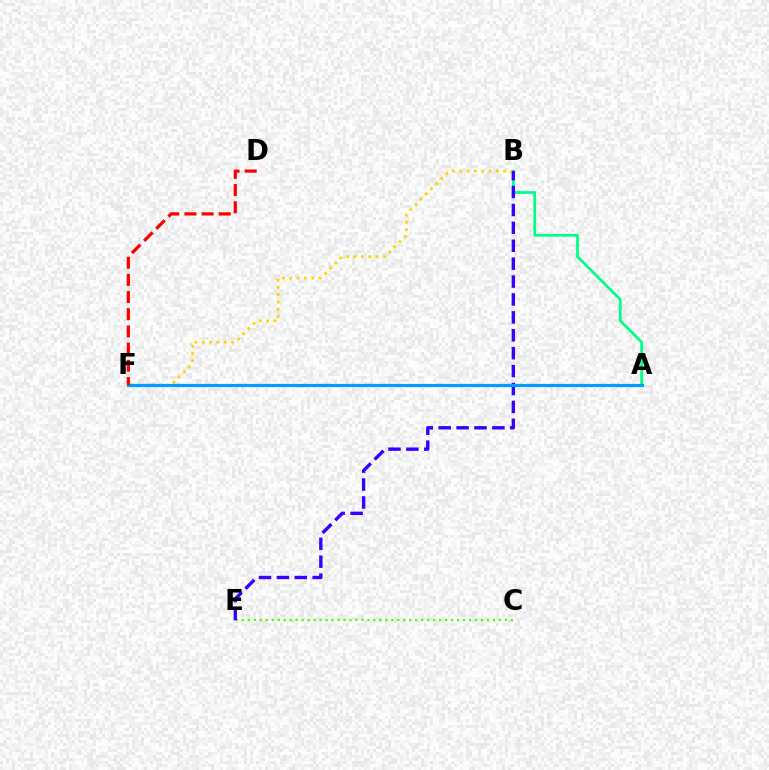{('B', 'F'): [{'color': '#ffd500', 'line_style': 'dotted', 'thickness': 1.99}], ('A', 'B'): [{'color': '#00ff86', 'line_style': 'solid', 'thickness': 1.98}], ('C', 'E'): [{'color': '#4fff00', 'line_style': 'dotted', 'thickness': 1.62}], ('B', 'E'): [{'color': '#3700ff', 'line_style': 'dashed', 'thickness': 2.43}], ('A', 'F'): [{'color': '#ff00ed', 'line_style': 'solid', 'thickness': 2.0}, {'color': '#009eff', 'line_style': 'solid', 'thickness': 2.31}], ('D', 'F'): [{'color': '#ff0000', 'line_style': 'dashed', 'thickness': 2.33}]}